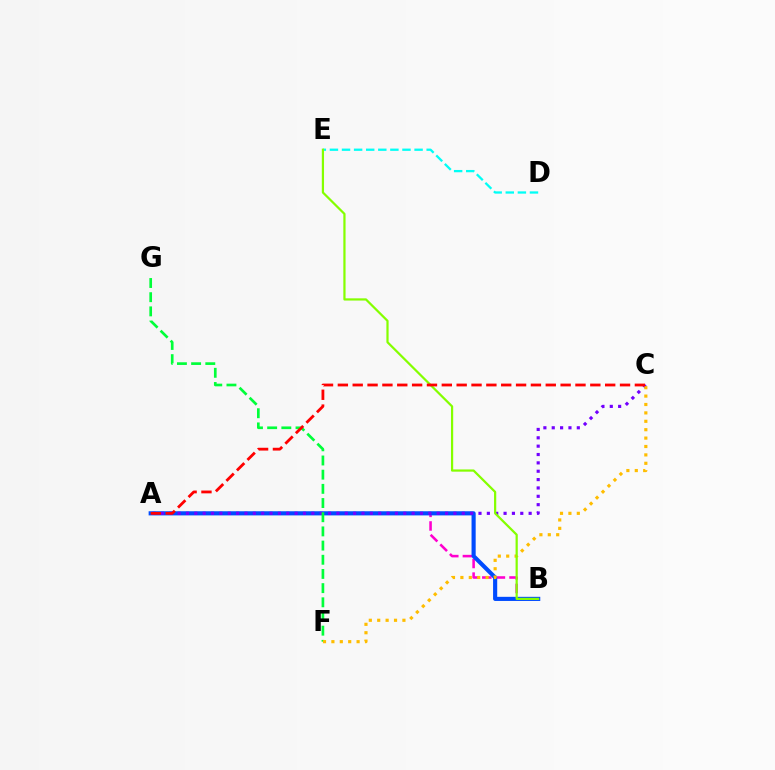{('A', 'B'): [{'color': '#ff00cf', 'line_style': 'dashed', 'thickness': 1.85}, {'color': '#004bff', 'line_style': 'solid', 'thickness': 2.98}], ('A', 'C'): [{'color': '#7200ff', 'line_style': 'dotted', 'thickness': 2.27}, {'color': '#ff0000', 'line_style': 'dashed', 'thickness': 2.02}], ('D', 'E'): [{'color': '#00fff6', 'line_style': 'dashed', 'thickness': 1.64}], ('F', 'G'): [{'color': '#00ff39', 'line_style': 'dashed', 'thickness': 1.93}], ('C', 'F'): [{'color': '#ffbd00', 'line_style': 'dotted', 'thickness': 2.28}], ('B', 'E'): [{'color': '#84ff00', 'line_style': 'solid', 'thickness': 1.6}]}